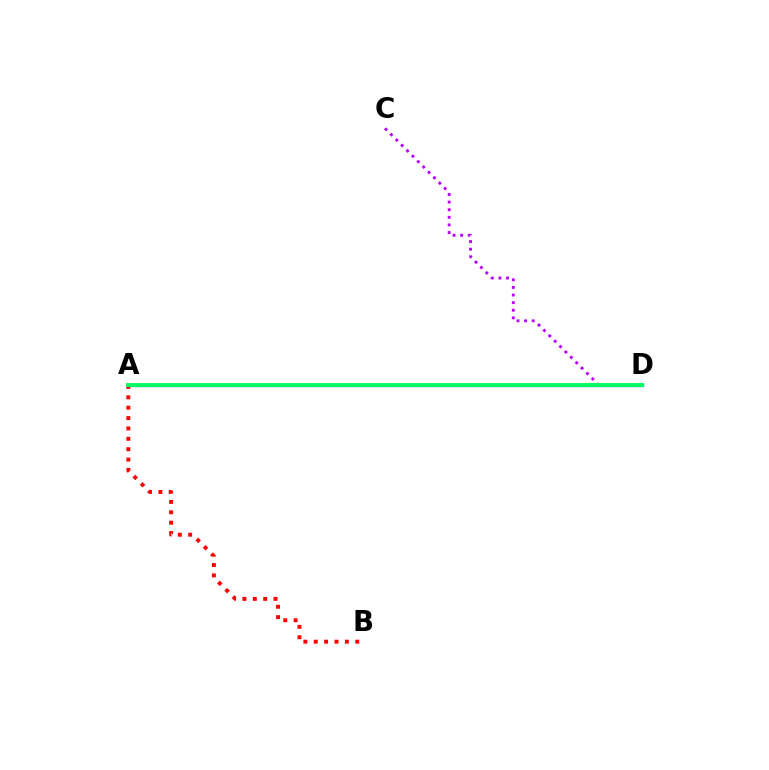{('A', 'B'): [{'color': '#ff0000', 'line_style': 'dotted', 'thickness': 2.82}], ('A', 'D'): [{'color': '#d1ff00', 'line_style': 'dotted', 'thickness': 2.02}, {'color': '#0074ff', 'line_style': 'solid', 'thickness': 2.4}, {'color': '#00ff5c', 'line_style': 'solid', 'thickness': 2.8}], ('C', 'D'): [{'color': '#b900ff', 'line_style': 'dotted', 'thickness': 2.07}]}